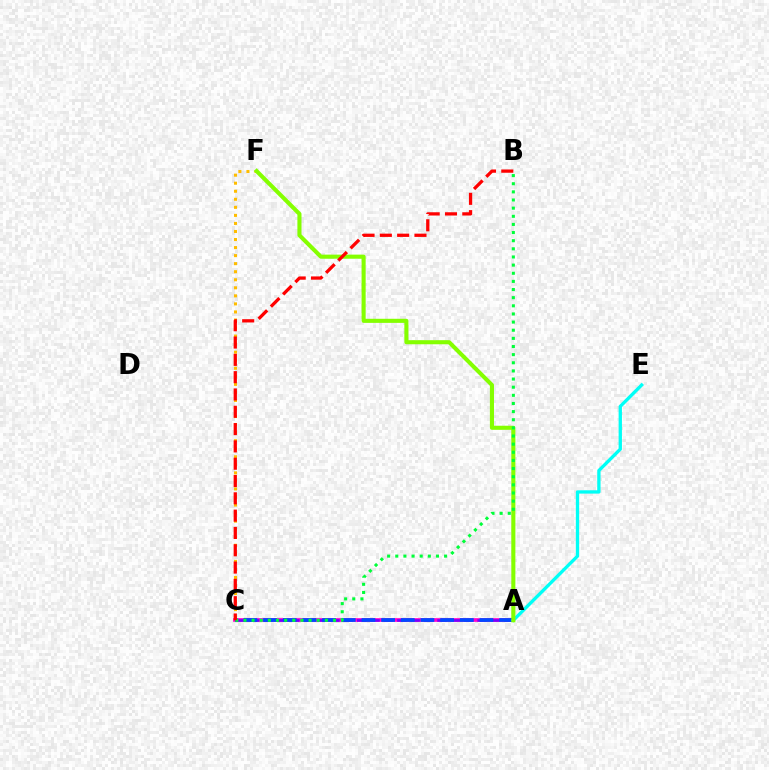{('A', 'C'): [{'color': '#ff00cf', 'line_style': 'solid', 'thickness': 2.66}, {'color': '#7200ff', 'line_style': 'dashed', 'thickness': 1.82}, {'color': '#004bff', 'line_style': 'dashed', 'thickness': 2.67}], ('C', 'F'): [{'color': '#ffbd00', 'line_style': 'dotted', 'thickness': 2.19}], ('A', 'E'): [{'color': '#00fff6', 'line_style': 'solid', 'thickness': 2.39}], ('A', 'F'): [{'color': '#84ff00', 'line_style': 'solid', 'thickness': 2.94}], ('B', 'C'): [{'color': '#00ff39', 'line_style': 'dotted', 'thickness': 2.21}, {'color': '#ff0000', 'line_style': 'dashed', 'thickness': 2.35}]}